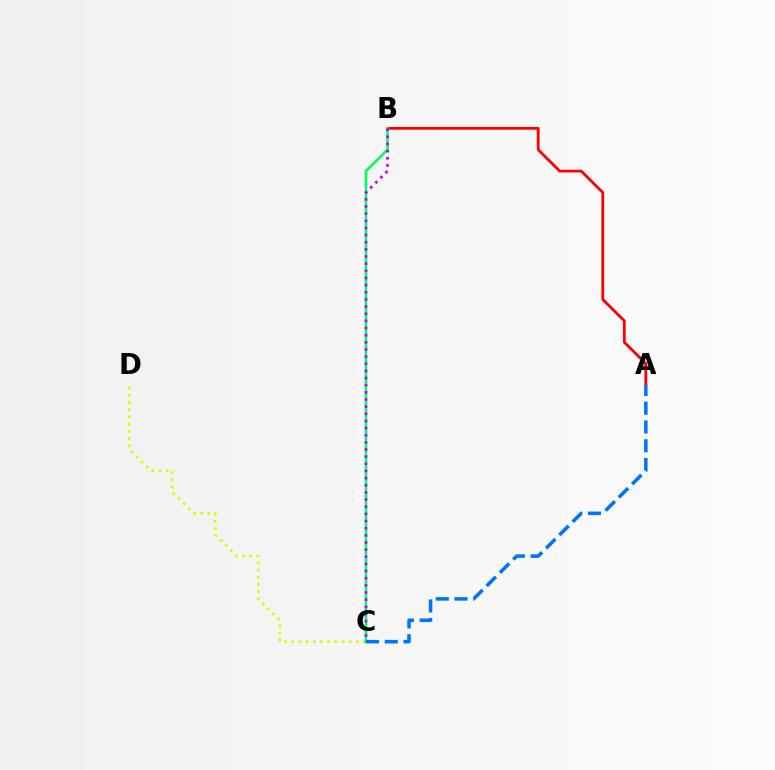{('C', 'D'): [{'color': '#d1ff00', 'line_style': 'dotted', 'thickness': 1.95}], ('A', 'B'): [{'color': '#ff0000', 'line_style': 'solid', 'thickness': 2.02}], ('B', 'C'): [{'color': '#00ff5c', 'line_style': 'solid', 'thickness': 1.84}, {'color': '#b900ff', 'line_style': 'dotted', 'thickness': 1.94}], ('A', 'C'): [{'color': '#0074ff', 'line_style': 'dashed', 'thickness': 2.55}]}